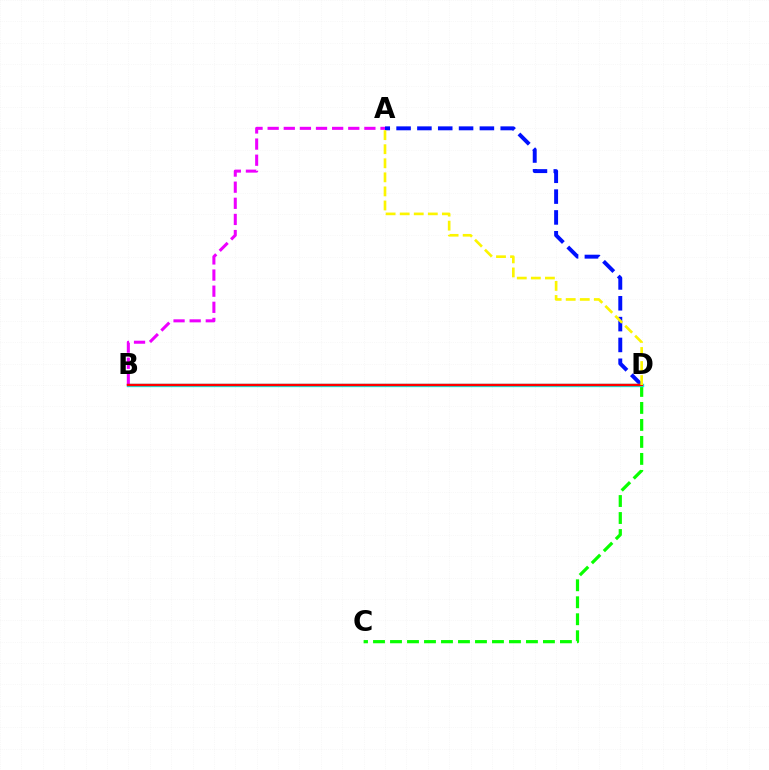{('C', 'D'): [{'color': '#08ff00', 'line_style': 'dashed', 'thickness': 2.31}], ('A', 'D'): [{'color': '#0010ff', 'line_style': 'dashed', 'thickness': 2.83}, {'color': '#fcf500', 'line_style': 'dashed', 'thickness': 1.91}], ('B', 'D'): [{'color': '#00fff6', 'line_style': 'solid', 'thickness': 2.44}, {'color': '#ff0000', 'line_style': 'solid', 'thickness': 1.77}], ('A', 'B'): [{'color': '#ee00ff', 'line_style': 'dashed', 'thickness': 2.19}]}